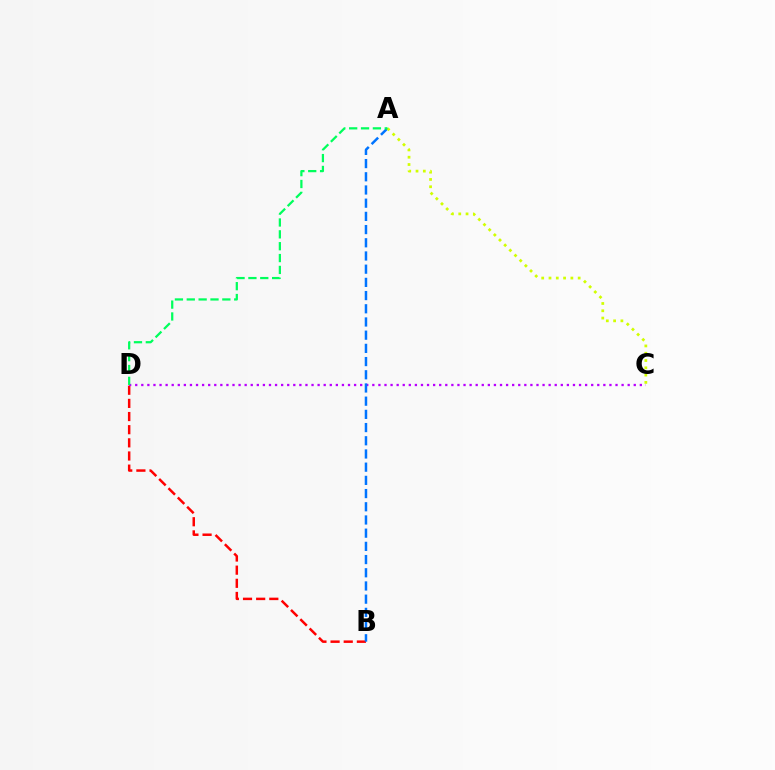{('B', 'D'): [{'color': '#ff0000', 'line_style': 'dashed', 'thickness': 1.79}], ('C', 'D'): [{'color': '#b900ff', 'line_style': 'dotted', 'thickness': 1.65}], ('A', 'B'): [{'color': '#0074ff', 'line_style': 'dashed', 'thickness': 1.79}], ('A', 'C'): [{'color': '#d1ff00', 'line_style': 'dotted', 'thickness': 1.98}], ('A', 'D'): [{'color': '#00ff5c', 'line_style': 'dashed', 'thickness': 1.61}]}